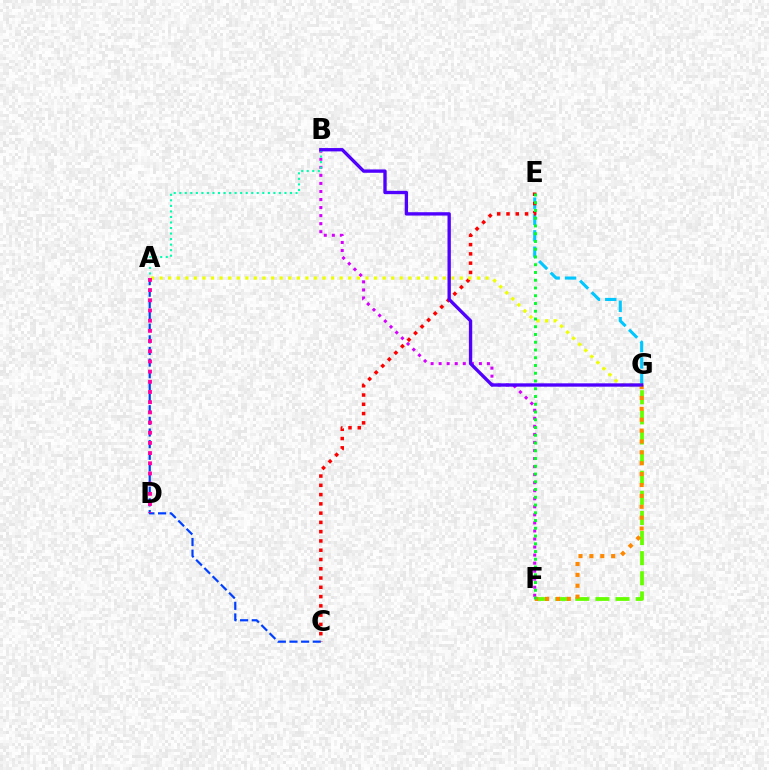{('B', 'F'): [{'color': '#d600ff', 'line_style': 'dotted', 'thickness': 2.19}], ('E', 'G'): [{'color': '#00c7ff', 'line_style': 'dashed', 'thickness': 2.22}], ('F', 'G'): [{'color': '#66ff00', 'line_style': 'dashed', 'thickness': 2.73}, {'color': '#ff8800', 'line_style': 'dotted', 'thickness': 2.96}], ('C', 'E'): [{'color': '#ff0000', 'line_style': 'dotted', 'thickness': 2.52}], ('A', 'G'): [{'color': '#eeff00', 'line_style': 'dotted', 'thickness': 2.33}], ('A', 'C'): [{'color': '#003fff', 'line_style': 'dashed', 'thickness': 1.58}], ('E', 'F'): [{'color': '#00ff27', 'line_style': 'dotted', 'thickness': 2.11}], ('A', 'B'): [{'color': '#00ffaf', 'line_style': 'dotted', 'thickness': 1.5}], ('A', 'D'): [{'color': '#ff00a0', 'line_style': 'dotted', 'thickness': 2.77}], ('B', 'G'): [{'color': '#4f00ff', 'line_style': 'solid', 'thickness': 2.4}]}